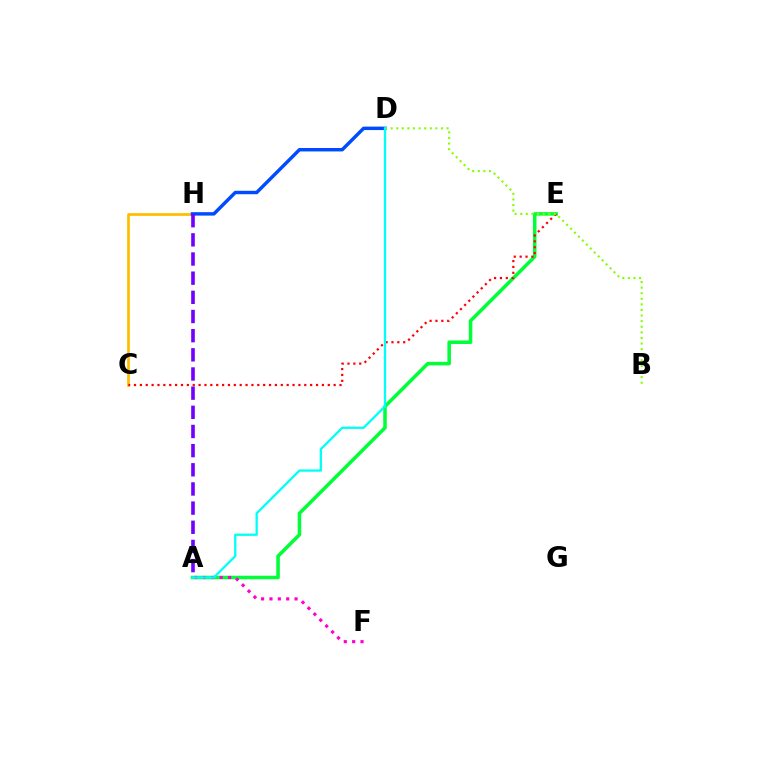{('C', 'H'): [{'color': '#ffbd00', 'line_style': 'solid', 'thickness': 1.97}], ('A', 'E'): [{'color': '#00ff39', 'line_style': 'solid', 'thickness': 2.54}], ('A', 'F'): [{'color': '#ff00cf', 'line_style': 'dotted', 'thickness': 2.27}], ('D', 'H'): [{'color': '#004bff', 'line_style': 'solid', 'thickness': 2.48}], ('C', 'E'): [{'color': '#ff0000', 'line_style': 'dotted', 'thickness': 1.6}], ('B', 'D'): [{'color': '#84ff00', 'line_style': 'dotted', 'thickness': 1.52}], ('A', 'H'): [{'color': '#7200ff', 'line_style': 'dashed', 'thickness': 2.6}], ('A', 'D'): [{'color': '#00fff6', 'line_style': 'solid', 'thickness': 1.65}]}